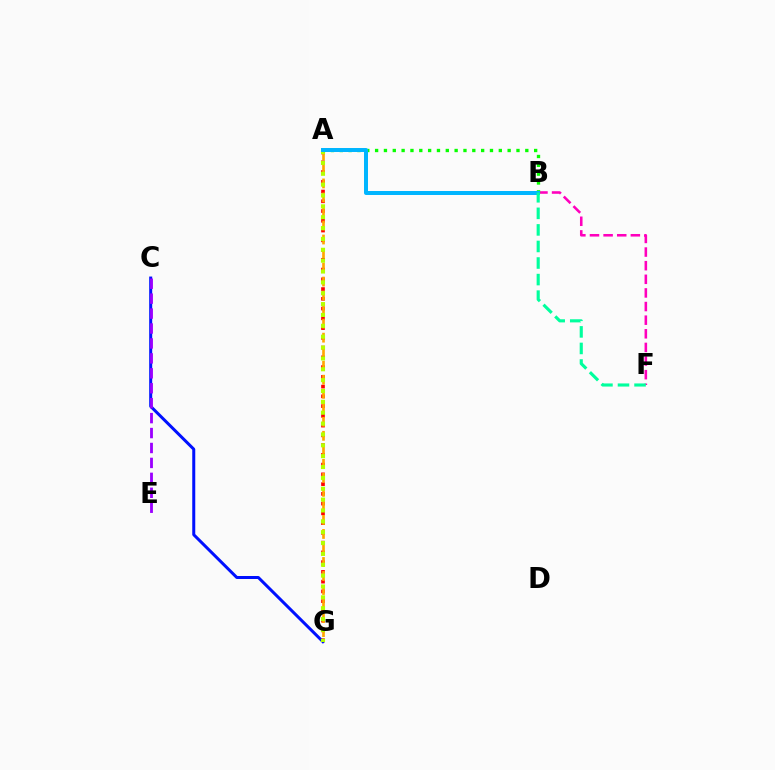{('B', 'F'): [{'color': '#ff00bd', 'line_style': 'dashed', 'thickness': 1.85}, {'color': '#00ff9d', 'line_style': 'dashed', 'thickness': 2.25}], ('A', 'G'): [{'color': '#ff0000', 'line_style': 'dotted', 'thickness': 2.65}, {'color': '#ffa500', 'line_style': 'dashed', 'thickness': 1.9}, {'color': '#b3ff00', 'line_style': 'dotted', 'thickness': 2.95}], ('C', 'G'): [{'color': '#0010ff', 'line_style': 'solid', 'thickness': 2.16}], ('A', 'B'): [{'color': '#08ff00', 'line_style': 'dotted', 'thickness': 2.4}, {'color': '#00b5ff', 'line_style': 'solid', 'thickness': 2.86}], ('C', 'E'): [{'color': '#9b00ff', 'line_style': 'dashed', 'thickness': 2.03}]}